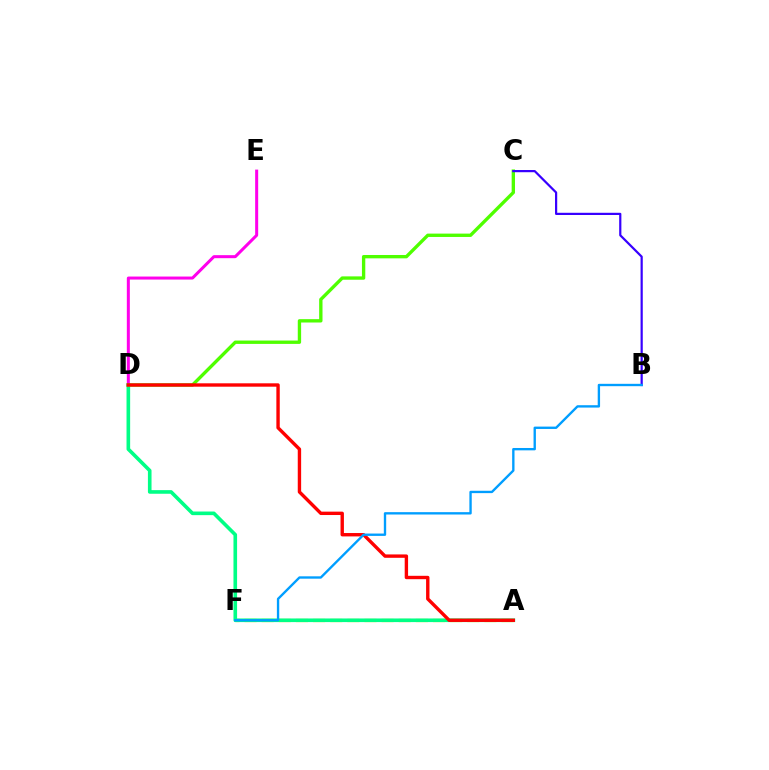{('A', 'F'): [{'color': '#ffd500', 'line_style': 'dashed', 'thickness': 2.33}], ('A', 'D'): [{'color': '#00ff86', 'line_style': 'solid', 'thickness': 2.61}, {'color': '#ff0000', 'line_style': 'solid', 'thickness': 2.43}], ('D', 'E'): [{'color': '#ff00ed', 'line_style': 'solid', 'thickness': 2.17}], ('C', 'D'): [{'color': '#4fff00', 'line_style': 'solid', 'thickness': 2.41}], ('B', 'C'): [{'color': '#3700ff', 'line_style': 'solid', 'thickness': 1.59}], ('B', 'F'): [{'color': '#009eff', 'line_style': 'solid', 'thickness': 1.7}]}